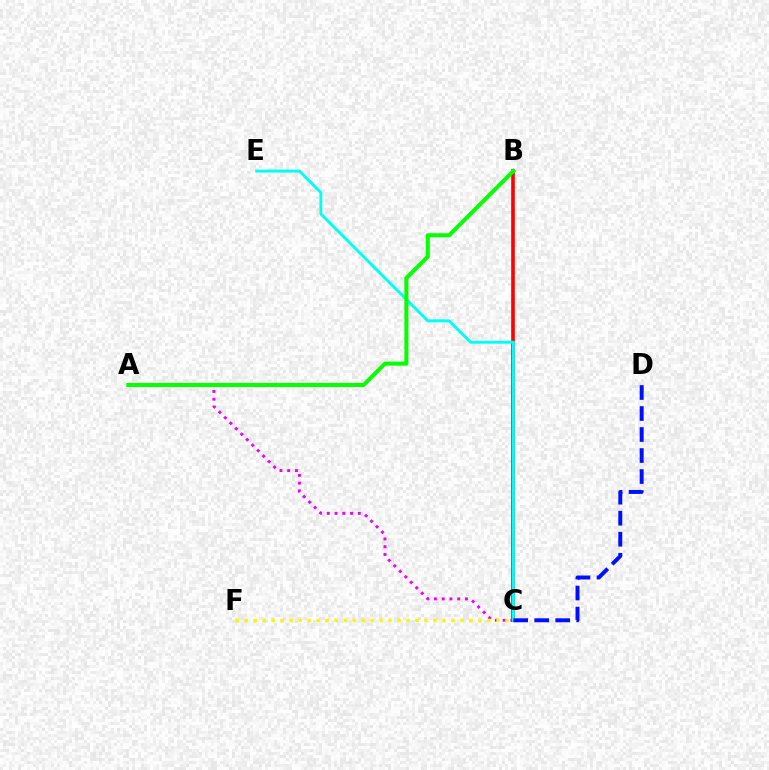{('A', 'C'): [{'color': '#ee00ff', 'line_style': 'dotted', 'thickness': 2.11}], ('B', 'C'): [{'color': '#ff0000', 'line_style': 'solid', 'thickness': 2.61}], ('C', 'F'): [{'color': '#fcf500', 'line_style': 'dotted', 'thickness': 2.44}], ('C', 'E'): [{'color': '#00fff6', 'line_style': 'solid', 'thickness': 2.12}], ('A', 'B'): [{'color': '#08ff00', 'line_style': 'solid', 'thickness': 2.92}], ('C', 'D'): [{'color': '#0010ff', 'line_style': 'dashed', 'thickness': 2.86}]}